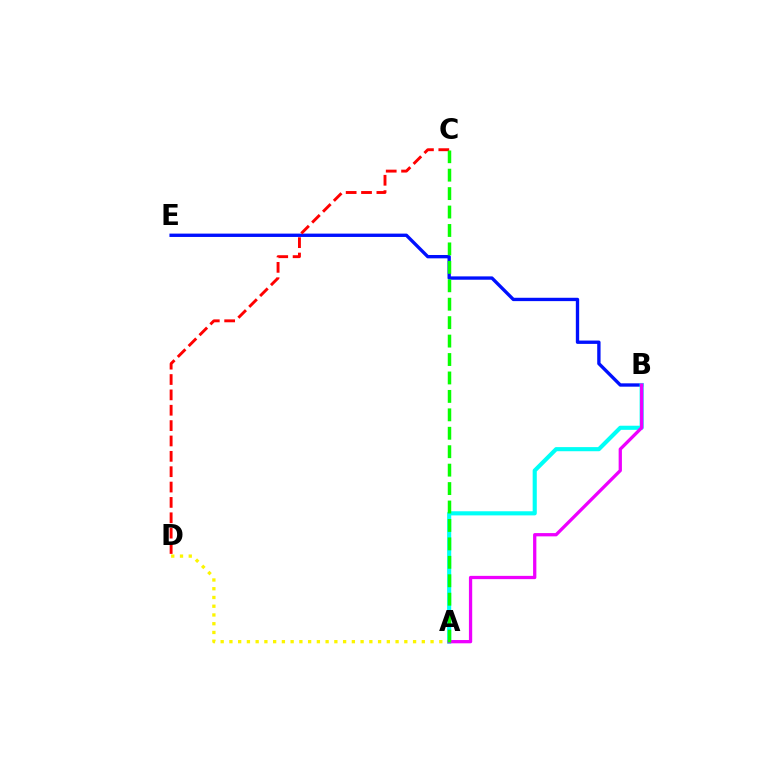{('A', 'D'): [{'color': '#fcf500', 'line_style': 'dotted', 'thickness': 2.38}], ('B', 'E'): [{'color': '#0010ff', 'line_style': 'solid', 'thickness': 2.41}], ('C', 'D'): [{'color': '#ff0000', 'line_style': 'dashed', 'thickness': 2.09}], ('A', 'B'): [{'color': '#00fff6', 'line_style': 'solid', 'thickness': 2.96}, {'color': '#ee00ff', 'line_style': 'solid', 'thickness': 2.36}], ('A', 'C'): [{'color': '#08ff00', 'line_style': 'dashed', 'thickness': 2.5}]}